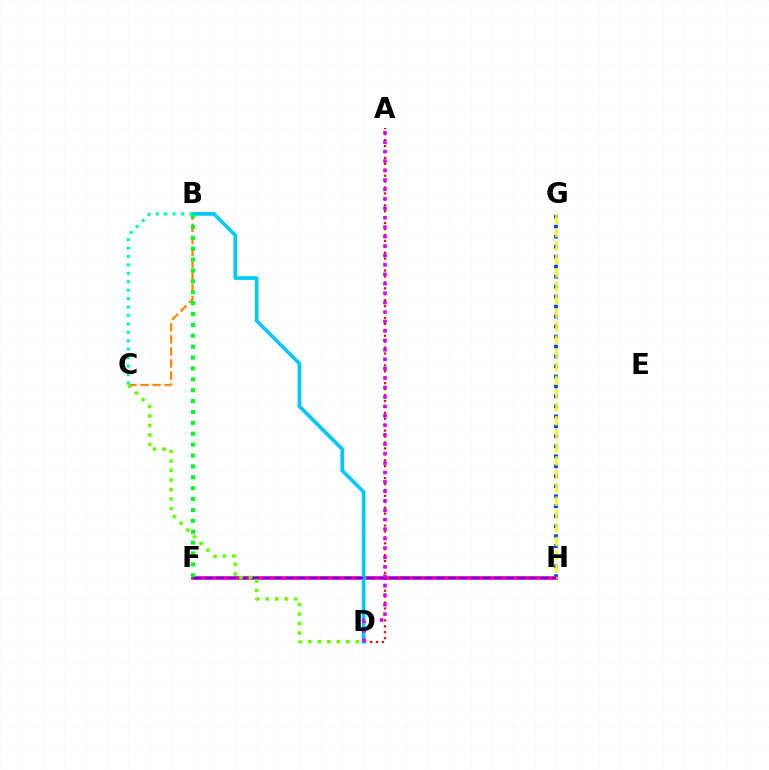{('G', 'H'): [{'color': '#003fff', 'line_style': 'dotted', 'thickness': 2.71}, {'color': '#eeff00', 'line_style': 'dashed', 'thickness': 1.82}], ('F', 'H'): [{'color': '#ff00a0', 'line_style': 'solid', 'thickness': 2.68}, {'color': '#4f00ff', 'line_style': 'dashed', 'thickness': 1.57}], ('A', 'D'): [{'color': '#ff0000', 'line_style': 'dotted', 'thickness': 1.61}, {'color': '#d600ff', 'line_style': 'dotted', 'thickness': 2.56}], ('B', 'C'): [{'color': '#ff8800', 'line_style': 'dashed', 'thickness': 1.63}, {'color': '#00ffaf', 'line_style': 'dotted', 'thickness': 2.29}], ('B', 'D'): [{'color': '#00c7ff', 'line_style': 'solid', 'thickness': 2.66}], ('B', 'F'): [{'color': '#00ff27', 'line_style': 'dotted', 'thickness': 2.96}], ('C', 'D'): [{'color': '#66ff00', 'line_style': 'dotted', 'thickness': 2.58}]}